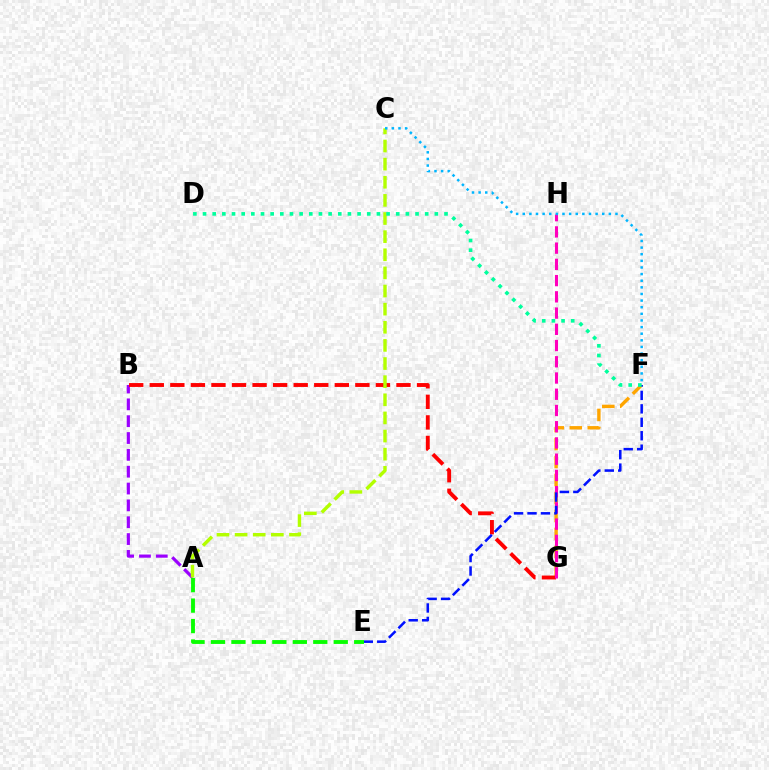{('F', 'G'): [{'color': '#ffa500', 'line_style': 'dashed', 'thickness': 2.44}], ('A', 'B'): [{'color': '#9b00ff', 'line_style': 'dashed', 'thickness': 2.29}], ('B', 'G'): [{'color': '#ff0000', 'line_style': 'dashed', 'thickness': 2.79}], ('G', 'H'): [{'color': '#ff00bd', 'line_style': 'dashed', 'thickness': 2.21}], ('E', 'F'): [{'color': '#0010ff', 'line_style': 'dashed', 'thickness': 1.83}], ('A', 'C'): [{'color': '#b3ff00', 'line_style': 'dashed', 'thickness': 2.46}], ('A', 'E'): [{'color': '#08ff00', 'line_style': 'dashed', 'thickness': 2.78}], ('D', 'F'): [{'color': '#00ff9d', 'line_style': 'dotted', 'thickness': 2.62}], ('C', 'F'): [{'color': '#00b5ff', 'line_style': 'dotted', 'thickness': 1.8}]}